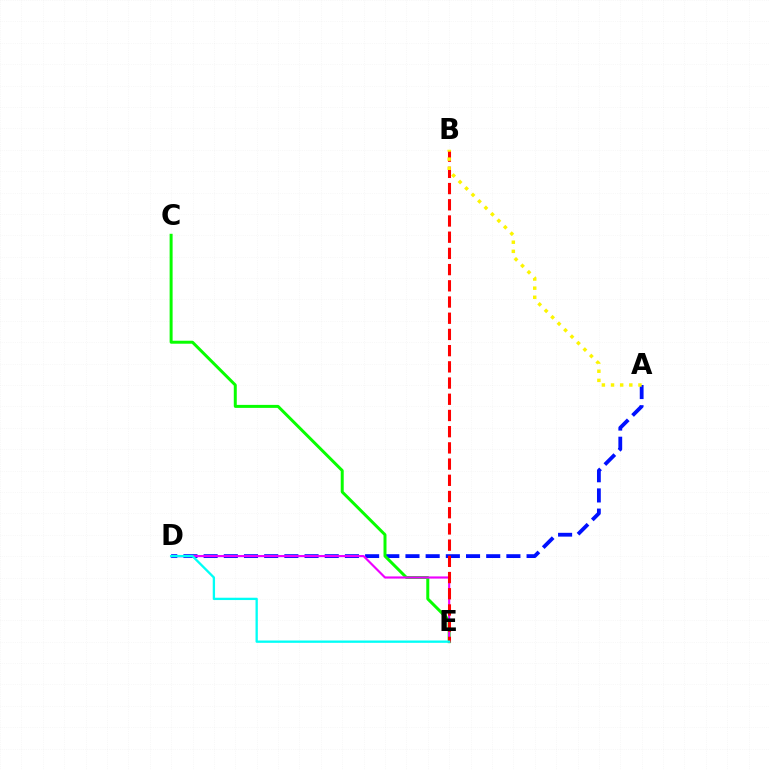{('A', 'D'): [{'color': '#0010ff', 'line_style': 'dashed', 'thickness': 2.74}], ('C', 'E'): [{'color': '#08ff00', 'line_style': 'solid', 'thickness': 2.15}], ('D', 'E'): [{'color': '#ee00ff', 'line_style': 'solid', 'thickness': 1.55}, {'color': '#00fff6', 'line_style': 'solid', 'thickness': 1.67}], ('B', 'E'): [{'color': '#ff0000', 'line_style': 'dashed', 'thickness': 2.2}], ('A', 'B'): [{'color': '#fcf500', 'line_style': 'dotted', 'thickness': 2.48}]}